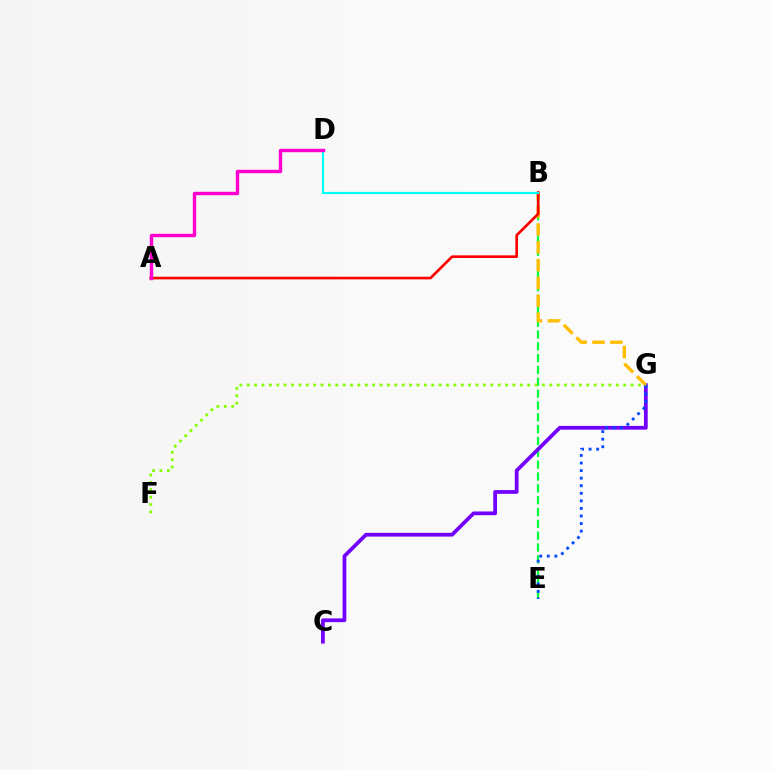{('B', 'E'): [{'color': '#00ff39', 'line_style': 'dashed', 'thickness': 1.61}], ('C', 'G'): [{'color': '#7200ff', 'line_style': 'solid', 'thickness': 2.71}], ('B', 'G'): [{'color': '#ffbd00', 'line_style': 'dashed', 'thickness': 2.42}], ('E', 'G'): [{'color': '#004bff', 'line_style': 'dotted', 'thickness': 2.06}], ('A', 'B'): [{'color': '#ff0000', 'line_style': 'solid', 'thickness': 1.91}], ('B', 'D'): [{'color': '#00fff6', 'line_style': 'solid', 'thickness': 1.56}], ('F', 'G'): [{'color': '#84ff00', 'line_style': 'dotted', 'thickness': 2.01}], ('A', 'D'): [{'color': '#ff00cf', 'line_style': 'solid', 'thickness': 2.46}]}